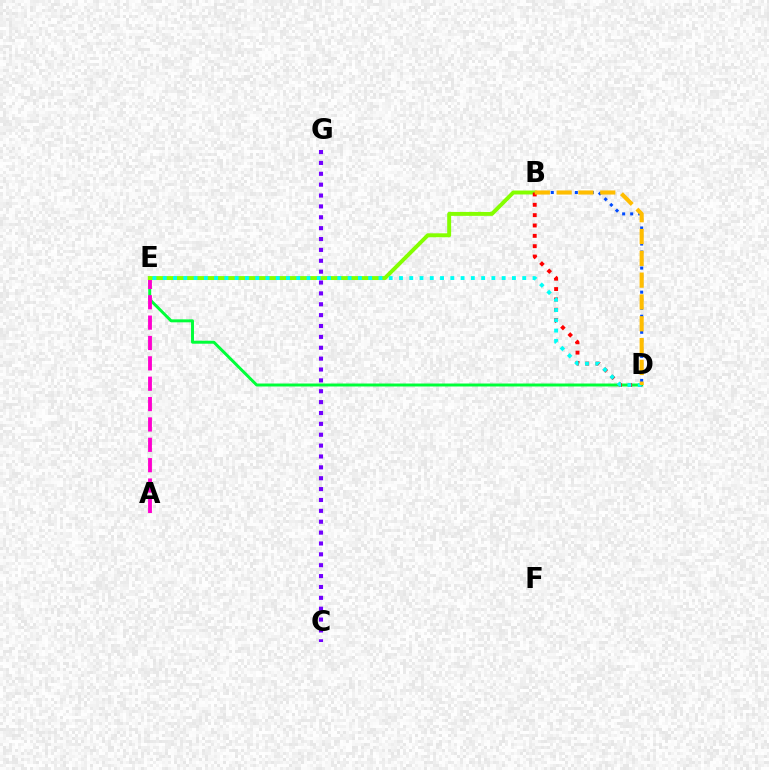{('C', 'G'): [{'color': '#7200ff', 'line_style': 'dotted', 'thickness': 2.95}], ('D', 'E'): [{'color': '#00ff39', 'line_style': 'solid', 'thickness': 2.13}, {'color': '#00fff6', 'line_style': 'dotted', 'thickness': 2.79}], ('B', 'D'): [{'color': '#004bff', 'line_style': 'dotted', 'thickness': 2.18}, {'color': '#ff0000', 'line_style': 'dotted', 'thickness': 2.81}, {'color': '#ffbd00', 'line_style': 'dashed', 'thickness': 2.96}], ('A', 'E'): [{'color': '#ff00cf', 'line_style': 'dashed', 'thickness': 2.77}], ('B', 'E'): [{'color': '#84ff00', 'line_style': 'solid', 'thickness': 2.84}]}